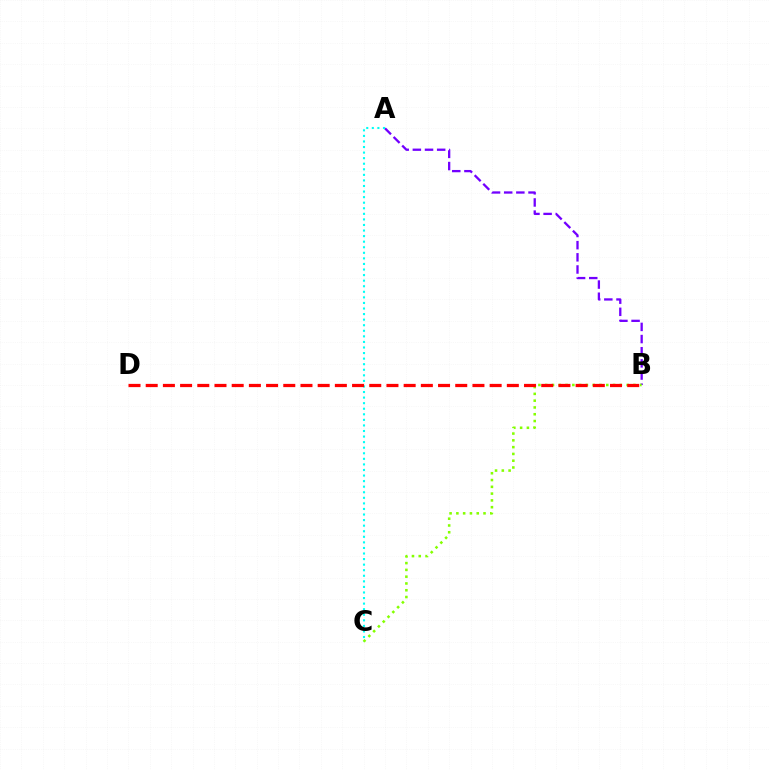{('A', 'B'): [{'color': '#7200ff', 'line_style': 'dashed', 'thickness': 1.65}], ('A', 'C'): [{'color': '#00fff6', 'line_style': 'dotted', 'thickness': 1.51}], ('B', 'C'): [{'color': '#84ff00', 'line_style': 'dotted', 'thickness': 1.84}], ('B', 'D'): [{'color': '#ff0000', 'line_style': 'dashed', 'thickness': 2.34}]}